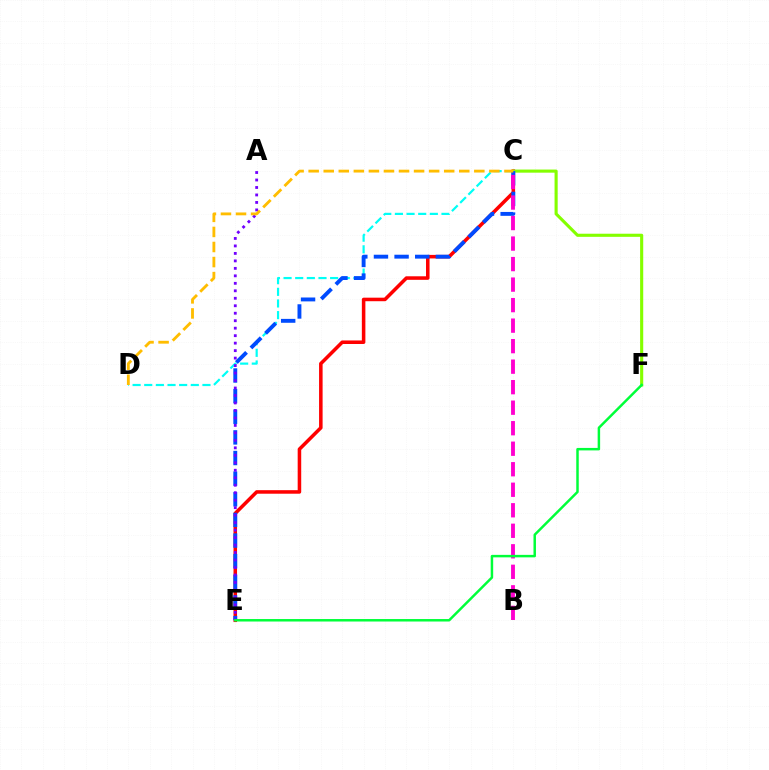{('C', 'E'): [{'color': '#ff0000', 'line_style': 'solid', 'thickness': 2.55}, {'color': '#004bff', 'line_style': 'dashed', 'thickness': 2.8}], ('C', 'D'): [{'color': '#00fff6', 'line_style': 'dashed', 'thickness': 1.58}, {'color': '#ffbd00', 'line_style': 'dashed', 'thickness': 2.05}], ('C', 'F'): [{'color': '#84ff00', 'line_style': 'solid', 'thickness': 2.24}], ('B', 'C'): [{'color': '#ff00cf', 'line_style': 'dashed', 'thickness': 2.79}], ('A', 'E'): [{'color': '#7200ff', 'line_style': 'dotted', 'thickness': 2.03}], ('E', 'F'): [{'color': '#00ff39', 'line_style': 'solid', 'thickness': 1.78}]}